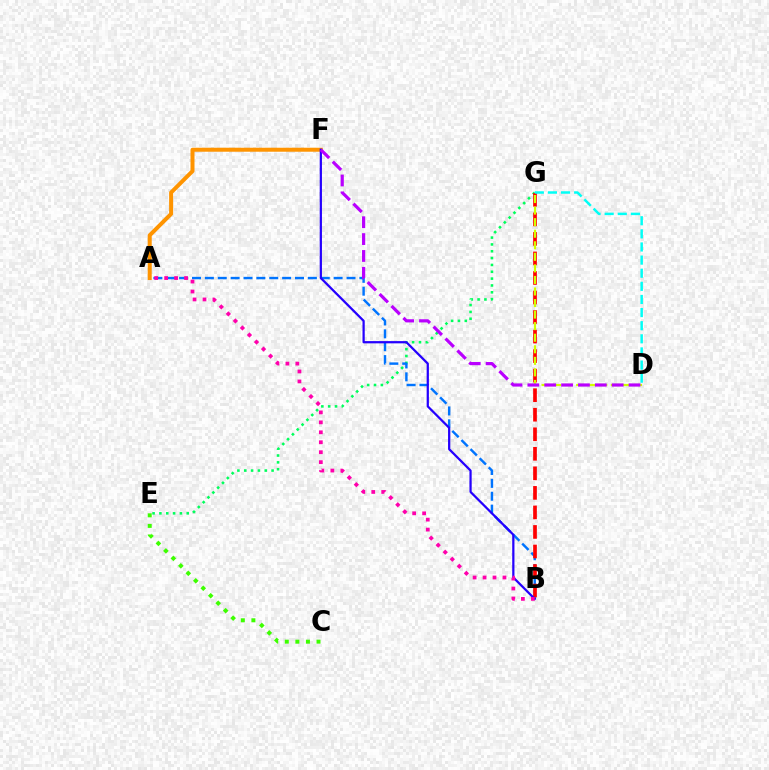{('E', 'G'): [{'color': '#00ff5c', 'line_style': 'dotted', 'thickness': 1.86}], ('A', 'B'): [{'color': '#0074ff', 'line_style': 'dashed', 'thickness': 1.75}, {'color': '#ff00ac', 'line_style': 'dotted', 'thickness': 2.7}], ('A', 'F'): [{'color': '#ff9400', 'line_style': 'solid', 'thickness': 2.88}], ('B', 'G'): [{'color': '#ff0000', 'line_style': 'dashed', 'thickness': 2.65}], ('D', 'G'): [{'color': '#d1ff00', 'line_style': 'dashed', 'thickness': 1.57}, {'color': '#00fff6', 'line_style': 'dashed', 'thickness': 1.78}], ('C', 'E'): [{'color': '#3dff00', 'line_style': 'dotted', 'thickness': 2.87}], ('B', 'F'): [{'color': '#2500ff', 'line_style': 'solid', 'thickness': 1.61}], ('D', 'F'): [{'color': '#b900ff', 'line_style': 'dashed', 'thickness': 2.29}]}